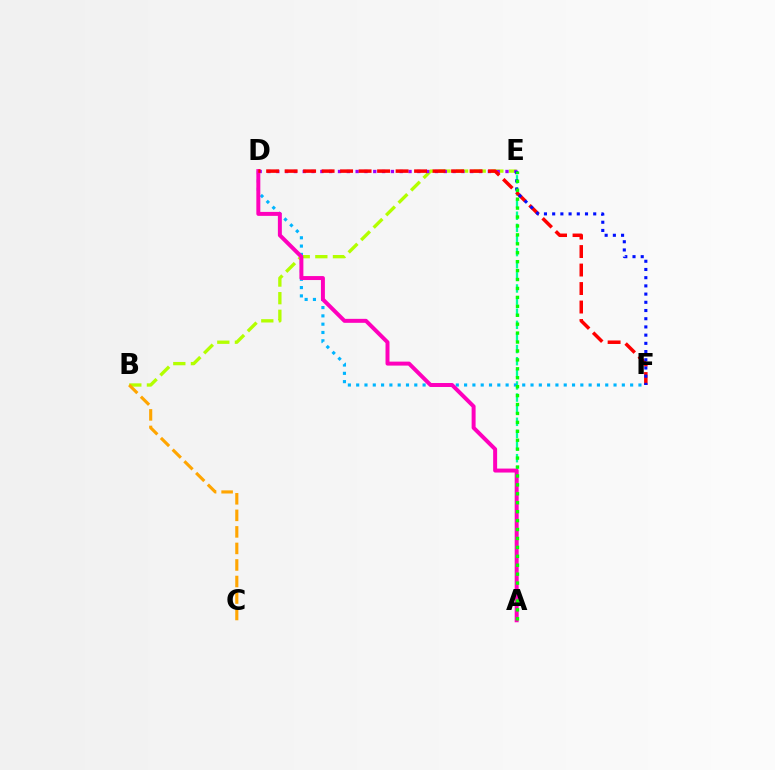{('B', 'E'): [{'color': '#b3ff00', 'line_style': 'dashed', 'thickness': 2.39}], ('B', 'C'): [{'color': '#ffa500', 'line_style': 'dashed', 'thickness': 2.25}], ('A', 'E'): [{'color': '#00ff9d', 'line_style': 'dashed', 'thickness': 1.65}, {'color': '#08ff00', 'line_style': 'dotted', 'thickness': 2.43}], ('D', 'E'): [{'color': '#9b00ff', 'line_style': 'dotted', 'thickness': 2.4}], ('D', 'F'): [{'color': '#00b5ff', 'line_style': 'dotted', 'thickness': 2.26}, {'color': '#ff0000', 'line_style': 'dashed', 'thickness': 2.51}], ('A', 'D'): [{'color': '#ff00bd', 'line_style': 'solid', 'thickness': 2.86}], ('E', 'F'): [{'color': '#0010ff', 'line_style': 'dotted', 'thickness': 2.23}]}